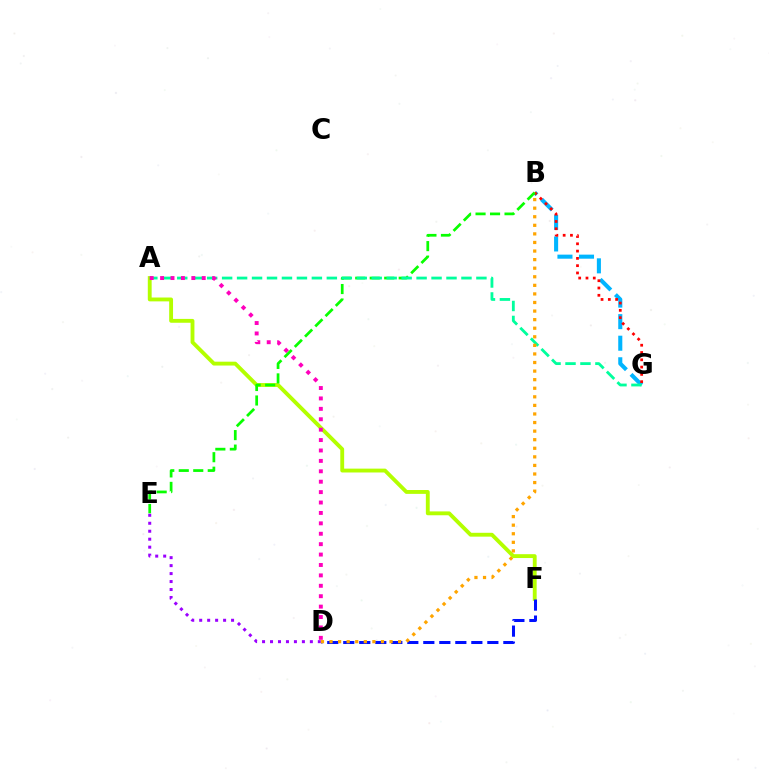{('B', 'G'): [{'color': '#00b5ff', 'line_style': 'dashed', 'thickness': 2.93}, {'color': '#ff0000', 'line_style': 'dotted', 'thickness': 1.98}], ('A', 'F'): [{'color': '#b3ff00', 'line_style': 'solid', 'thickness': 2.78}], ('D', 'F'): [{'color': '#0010ff', 'line_style': 'dashed', 'thickness': 2.17}], ('B', 'E'): [{'color': '#08ff00', 'line_style': 'dashed', 'thickness': 1.97}], ('A', 'G'): [{'color': '#00ff9d', 'line_style': 'dashed', 'thickness': 2.03}], ('D', 'E'): [{'color': '#9b00ff', 'line_style': 'dotted', 'thickness': 2.16}], ('A', 'D'): [{'color': '#ff00bd', 'line_style': 'dotted', 'thickness': 2.83}], ('B', 'D'): [{'color': '#ffa500', 'line_style': 'dotted', 'thickness': 2.33}]}